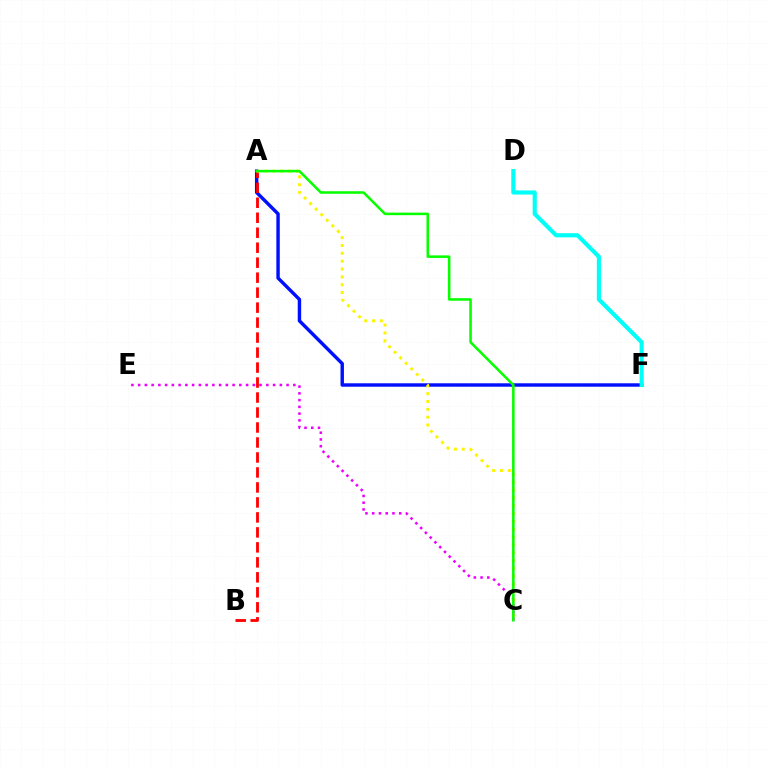{('A', 'F'): [{'color': '#0010ff', 'line_style': 'solid', 'thickness': 2.47}], ('C', 'E'): [{'color': '#ee00ff', 'line_style': 'dotted', 'thickness': 1.83}], ('A', 'B'): [{'color': '#ff0000', 'line_style': 'dashed', 'thickness': 2.04}], ('A', 'C'): [{'color': '#fcf500', 'line_style': 'dotted', 'thickness': 2.13}, {'color': '#08ff00', 'line_style': 'solid', 'thickness': 1.84}], ('D', 'F'): [{'color': '#00fff6', 'line_style': 'solid', 'thickness': 2.97}]}